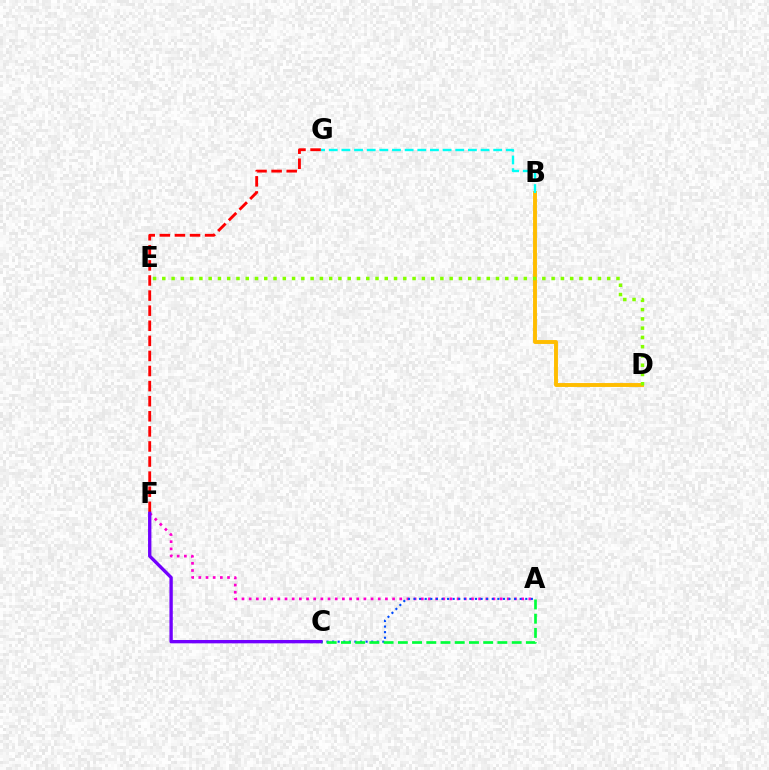{('B', 'D'): [{'color': '#ffbd00', 'line_style': 'solid', 'thickness': 2.81}], ('F', 'G'): [{'color': '#ff0000', 'line_style': 'dashed', 'thickness': 2.05}], ('A', 'F'): [{'color': '#ff00cf', 'line_style': 'dotted', 'thickness': 1.95}], ('A', 'C'): [{'color': '#004bff', 'line_style': 'dotted', 'thickness': 1.52}, {'color': '#00ff39', 'line_style': 'dashed', 'thickness': 1.93}], ('B', 'G'): [{'color': '#00fff6', 'line_style': 'dashed', 'thickness': 1.72}], ('D', 'E'): [{'color': '#84ff00', 'line_style': 'dotted', 'thickness': 2.52}], ('C', 'F'): [{'color': '#7200ff', 'line_style': 'solid', 'thickness': 2.41}]}